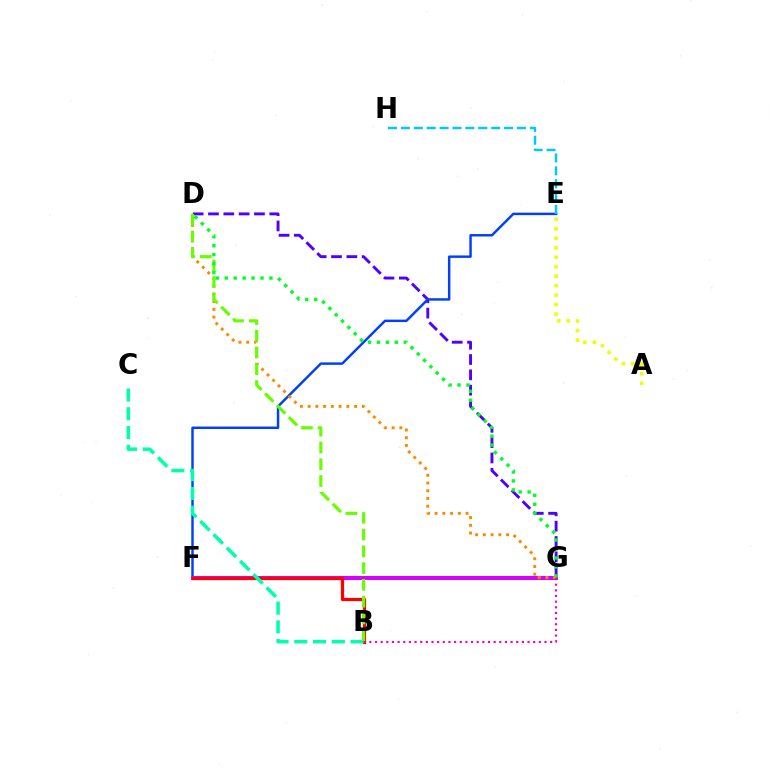{('D', 'G'): [{'color': '#4f00ff', 'line_style': 'dashed', 'thickness': 2.08}, {'color': '#ff8800', 'line_style': 'dotted', 'thickness': 2.1}, {'color': '#00ff27', 'line_style': 'dotted', 'thickness': 2.43}], ('E', 'F'): [{'color': '#003fff', 'line_style': 'solid', 'thickness': 1.77}], ('F', 'G'): [{'color': '#d600ff', 'line_style': 'solid', 'thickness': 2.89}], ('B', 'F'): [{'color': '#ff0000', 'line_style': 'solid', 'thickness': 2.32}], ('A', 'E'): [{'color': '#eeff00', 'line_style': 'dotted', 'thickness': 2.57}], ('B', 'C'): [{'color': '#00ffaf', 'line_style': 'dashed', 'thickness': 2.55}], ('B', 'D'): [{'color': '#66ff00', 'line_style': 'dashed', 'thickness': 2.28}], ('B', 'G'): [{'color': '#ff00a0', 'line_style': 'dotted', 'thickness': 1.53}], ('E', 'H'): [{'color': '#00c7ff', 'line_style': 'dashed', 'thickness': 1.75}]}